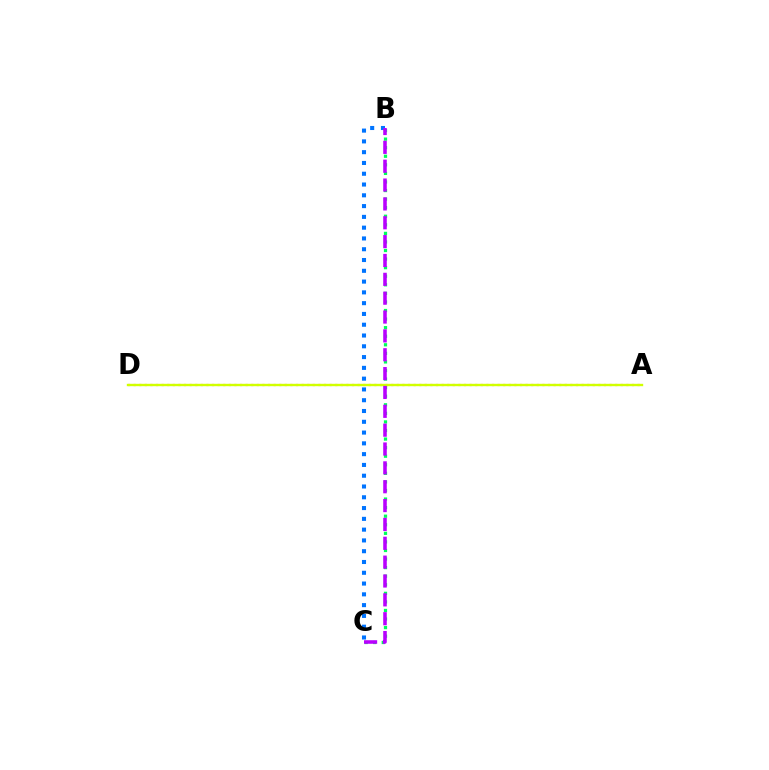{('B', 'C'): [{'color': '#00ff5c', 'line_style': 'dotted', 'thickness': 2.33}, {'color': '#0074ff', 'line_style': 'dotted', 'thickness': 2.93}, {'color': '#b900ff', 'line_style': 'dashed', 'thickness': 2.56}], ('A', 'D'): [{'color': '#ff0000', 'line_style': 'dotted', 'thickness': 1.52}, {'color': '#d1ff00', 'line_style': 'solid', 'thickness': 1.71}]}